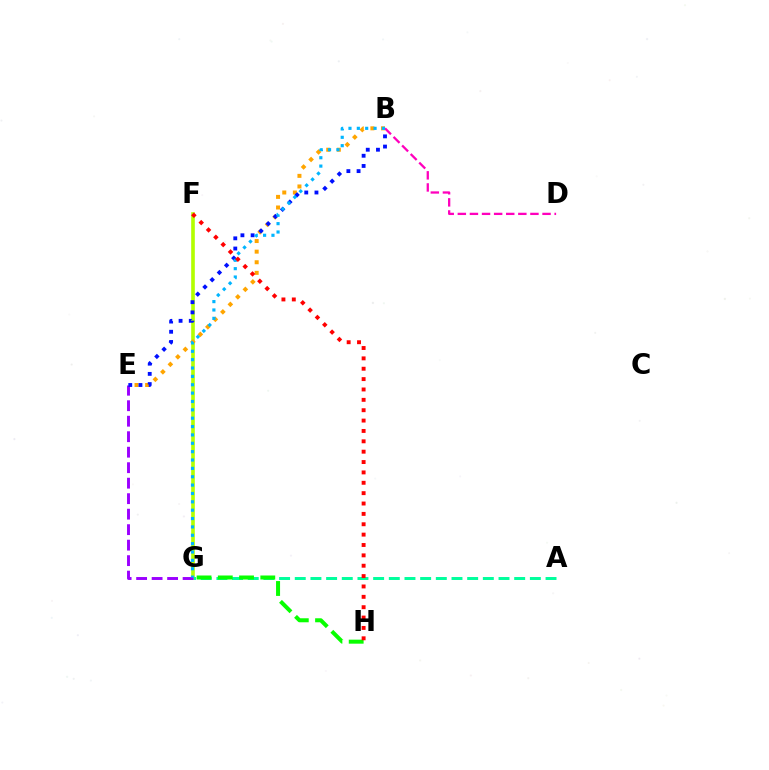{('F', 'G'): [{'color': '#b3ff00', 'line_style': 'solid', 'thickness': 2.62}], ('A', 'G'): [{'color': '#00ff9d', 'line_style': 'dashed', 'thickness': 2.13}], ('G', 'H'): [{'color': '#08ff00', 'line_style': 'dashed', 'thickness': 2.89}], ('B', 'E'): [{'color': '#ffa500', 'line_style': 'dotted', 'thickness': 2.88}, {'color': '#0010ff', 'line_style': 'dotted', 'thickness': 2.77}], ('E', 'G'): [{'color': '#9b00ff', 'line_style': 'dashed', 'thickness': 2.1}], ('B', 'D'): [{'color': '#ff00bd', 'line_style': 'dashed', 'thickness': 1.64}], ('B', 'G'): [{'color': '#00b5ff', 'line_style': 'dotted', 'thickness': 2.27}], ('F', 'H'): [{'color': '#ff0000', 'line_style': 'dotted', 'thickness': 2.82}]}